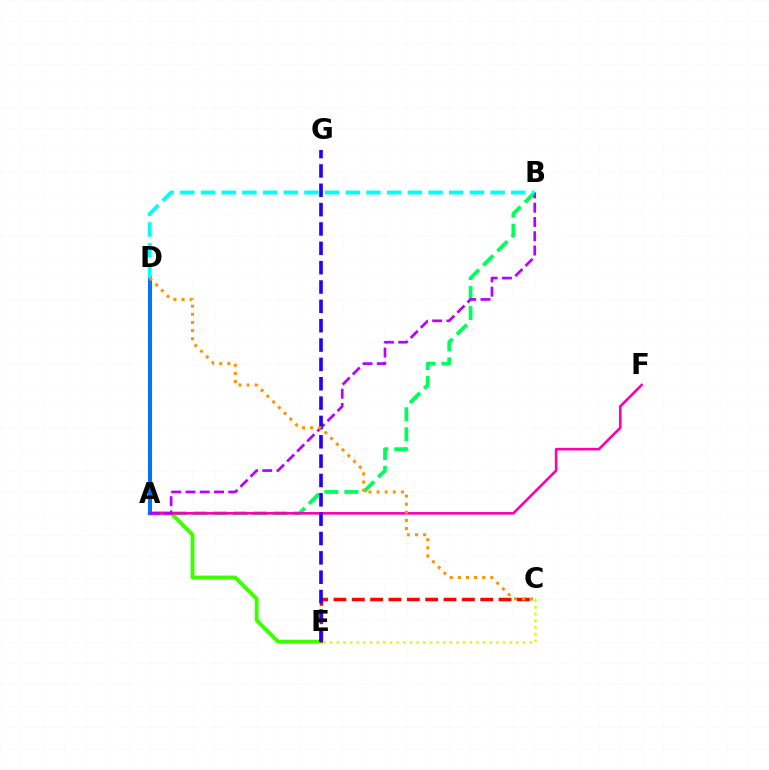{('A', 'B'): [{'color': '#00ff5c', 'line_style': 'dashed', 'thickness': 2.72}, {'color': '#b900ff', 'line_style': 'dashed', 'thickness': 1.94}], ('A', 'E'): [{'color': '#3dff00', 'line_style': 'solid', 'thickness': 2.79}], ('A', 'F'): [{'color': '#ff00ac', 'line_style': 'solid', 'thickness': 1.87}], ('A', 'D'): [{'color': '#0074ff', 'line_style': 'solid', 'thickness': 2.92}], ('C', 'E'): [{'color': '#ff0000', 'line_style': 'dashed', 'thickness': 2.49}, {'color': '#d1ff00', 'line_style': 'dotted', 'thickness': 1.81}], ('E', 'G'): [{'color': '#2500ff', 'line_style': 'dashed', 'thickness': 2.63}], ('C', 'D'): [{'color': '#ff9400', 'line_style': 'dotted', 'thickness': 2.21}], ('B', 'D'): [{'color': '#00fff6', 'line_style': 'dashed', 'thickness': 2.81}]}